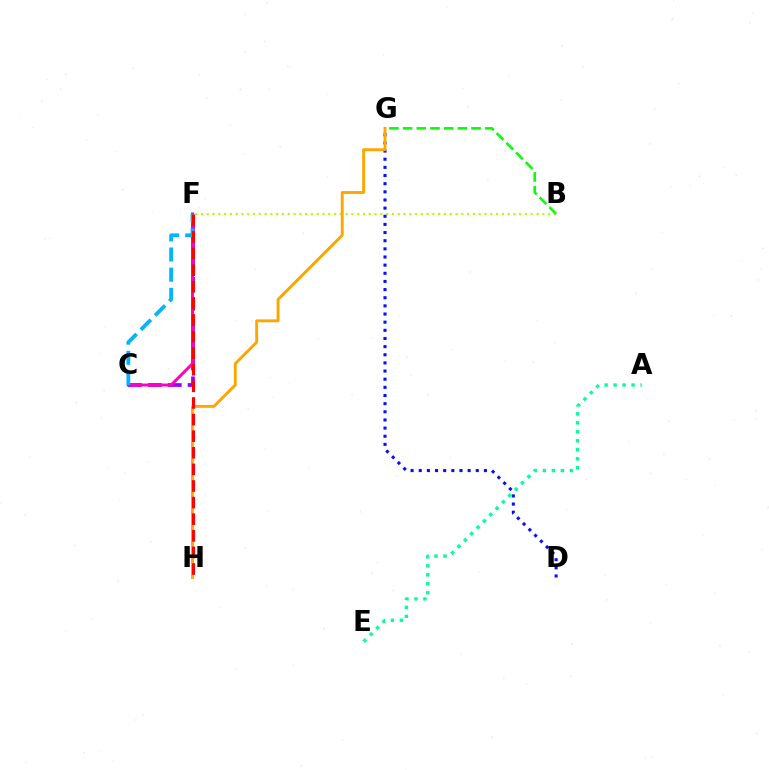{('B', 'F'): [{'color': '#b3ff00', 'line_style': 'dotted', 'thickness': 1.57}], ('D', 'G'): [{'color': '#0010ff', 'line_style': 'dotted', 'thickness': 2.21}], ('B', 'G'): [{'color': '#08ff00', 'line_style': 'dashed', 'thickness': 1.86}], ('C', 'F'): [{'color': '#9b00ff', 'line_style': 'dashed', 'thickness': 2.7}, {'color': '#ff00bd', 'line_style': 'solid', 'thickness': 2.1}, {'color': '#00b5ff', 'line_style': 'dashed', 'thickness': 2.74}], ('G', 'H'): [{'color': '#ffa500', 'line_style': 'solid', 'thickness': 2.08}], ('F', 'H'): [{'color': '#ff0000', 'line_style': 'dashed', 'thickness': 2.26}], ('A', 'E'): [{'color': '#00ff9d', 'line_style': 'dotted', 'thickness': 2.44}]}